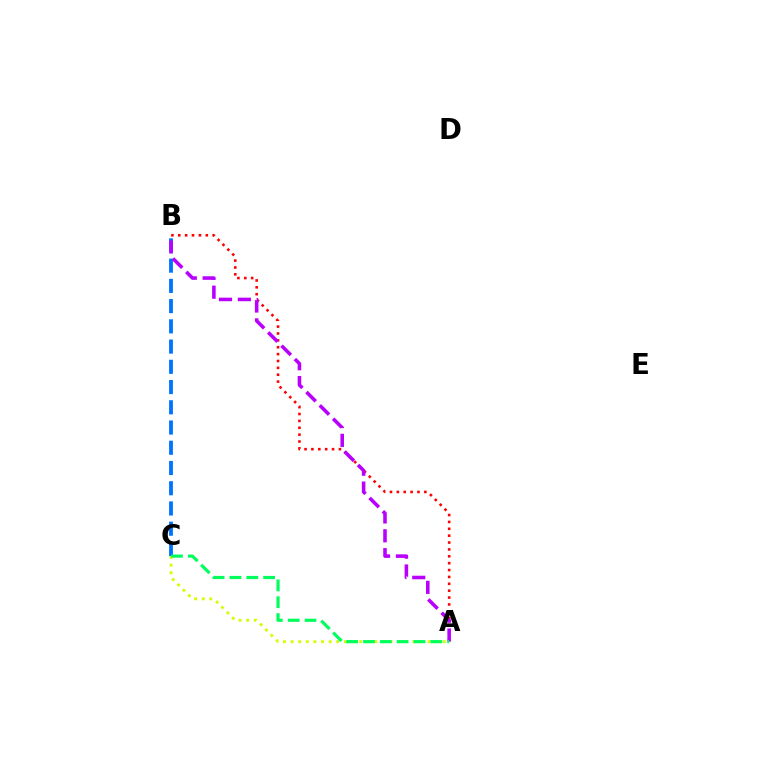{('A', 'B'): [{'color': '#ff0000', 'line_style': 'dotted', 'thickness': 1.87}, {'color': '#b900ff', 'line_style': 'dashed', 'thickness': 2.56}], ('B', 'C'): [{'color': '#0074ff', 'line_style': 'dashed', 'thickness': 2.75}], ('A', 'C'): [{'color': '#d1ff00', 'line_style': 'dotted', 'thickness': 2.07}, {'color': '#00ff5c', 'line_style': 'dashed', 'thickness': 2.29}]}